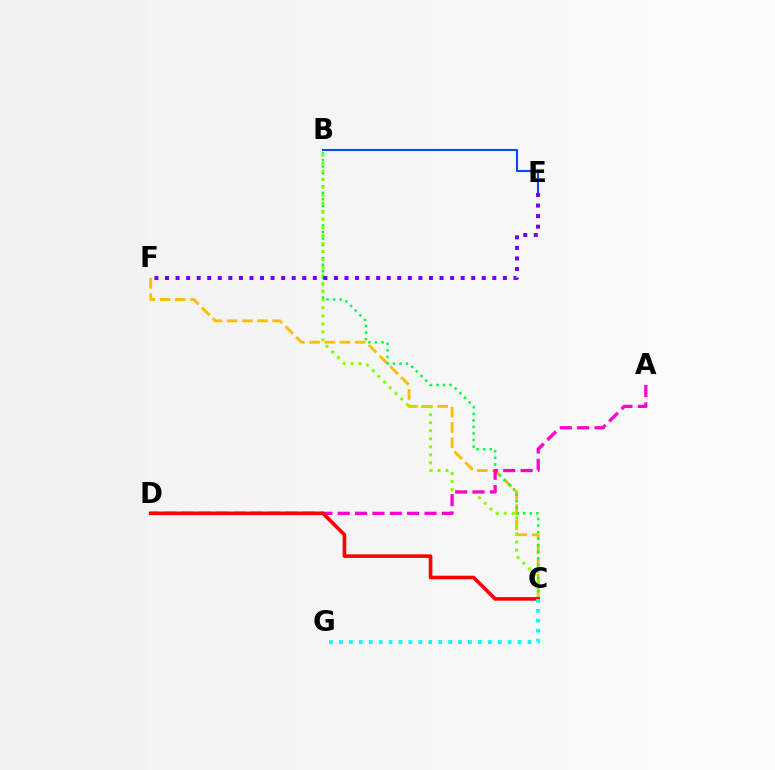{('C', 'F'): [{'color': '#ffbd00', 'line_style': 'dashed', 'thickness': 2.06}], ('B', 'C'): [{'color': '#00ff39', 'line_style': 'dotted', 'thickness': 1.78}, {'color': '#84ff00', 'line_style': 'dotted', 'thickness': 2.18}], ('B', 'E'): [{'color': '#004bff', 'line_style': 'solid', 'thickness': 1.51}], ('A', 'D'): [{'color': '#ff00cf', 'line_style': 'dashed', 'thickness': 2.36}], ('C', 'D'): [{'color': '#ff0000', 'line_style': 'solid', 'thickness': 2.61}], ('E', 'F'): [{'color': '#7200ff', 'line_style': 'dotted', 'thickness': 2.87}], ('C', 'G'): [{'color': '#00fff6', 'line_style': 'dotted', 'thickness': 2.7}]}